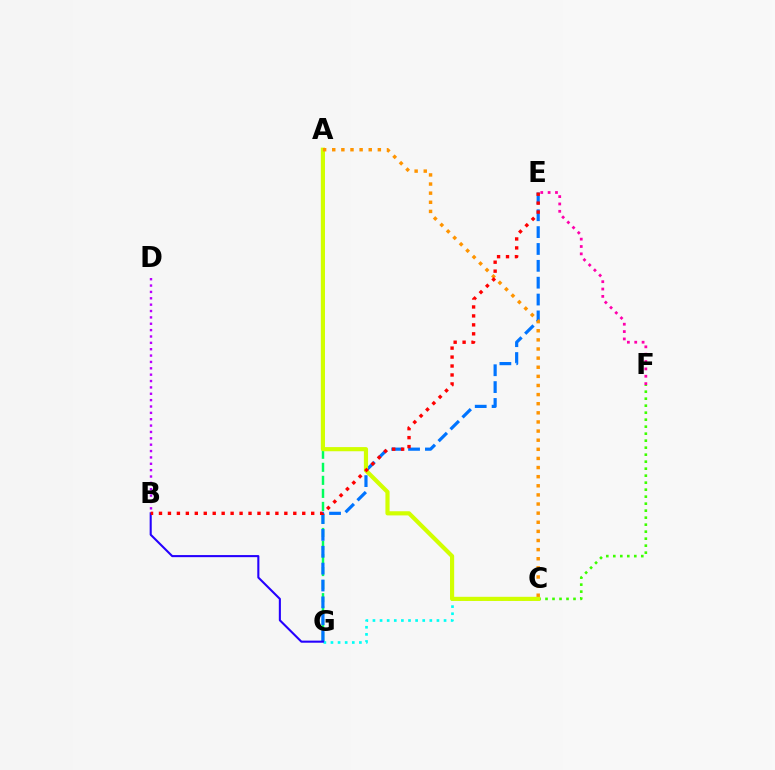{('C', 'F'): [{'color': '#3dff00', 'line_style': 'dotted', 'thickness': 1.9}], ('C', 'G'): [{'color': '#00fff6', 'line_style': 'dotted', 'thickness': 1.93}], ('B', 'D'): [{'color': '#b900ff', 'line_style': 'dotted', 'thickness': 1.73}], ('A', 'G'): [{'color': '#00ff5c', 'line_style': 'dashed', 'thickness': 1.77}], ('E', 'F'): [{'color': '#ff00ac', 'line_style': 'dotted', 'thickness': 2.0}], ('E', 'G'): [{'color': '#0074ff', 'line_style': 'dashed', 'thickness': 2.29}], ('A', 'C'): [{'color': '#d1ff00', 'line_style': 'solid', 'thickness': 3.0}, {'color': '#ff9400', 'line_style': 'dotted', 'thickness': 2.48}], ('B', 'G'): [{'color': '#2500ff', 'line_style': 'solid', 'thickness': 1.5}], ('B', 'E'): [{'color': '#ff0000', 'line_style': 'dotted', 'thickness': 2.43}]}